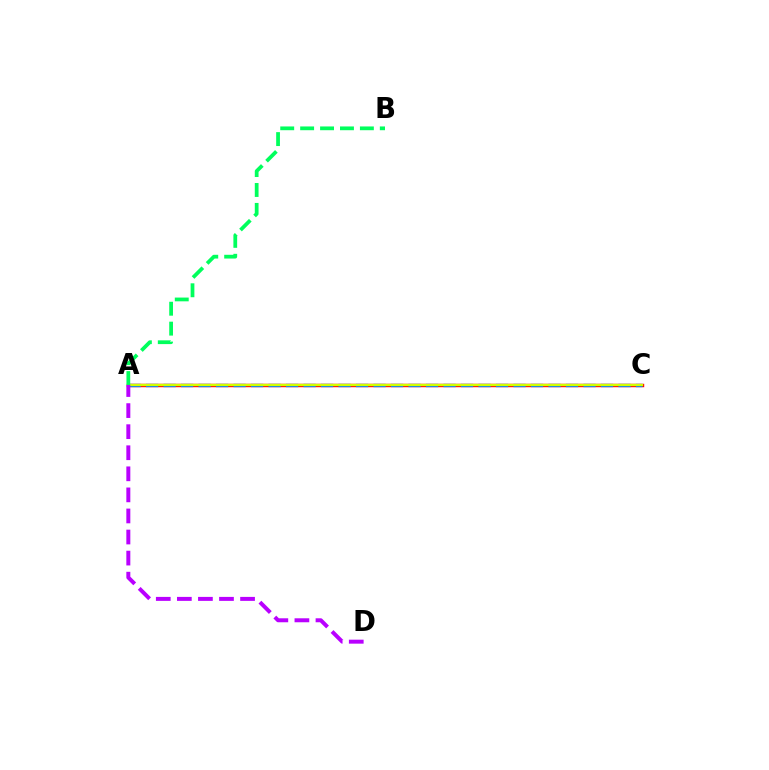{('A', 'C'): [{'color': '#ff0000', 'line_style': 'solid', 'thickness': 2.46}, {'color': '#0074ff', 'line_style': 'dashed', 'thickness': 2.38}, {'color': '#d1ff00', 'line_style': 'solid', 'thickness': 1.68}], ('A', 'B'): [{'color': '#00ff5c', 'line_style': 'dashed', 'thickness': 2.71}], ('A', 'D'): [{'color': '#b900ff', 'line_style': 'dashed', 'thickness': 2.86}]}